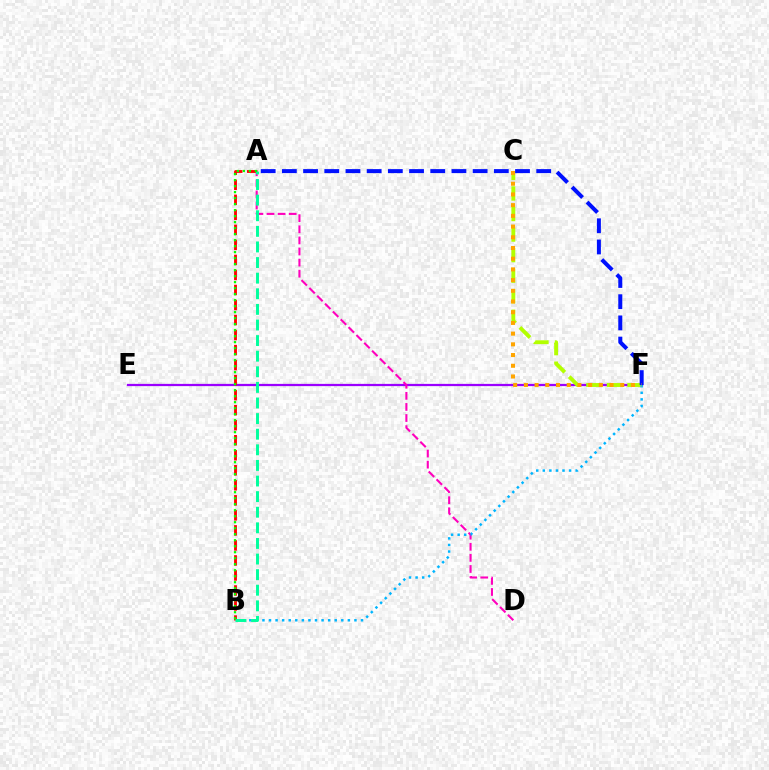{('E', 'F'): [{'color': '#9b00ff', 'line_style': 'solid', 'thickness': 1.61}], ('C', 'F'): [{'color': '#b3ff00', 'line_style': 'dashed', 'thickness': 2.79}, {'color': '#ffa500', 'line_style': 'dotted', 'thickness': 2.91}], ('A', 'B'): [{'color': '#ff0000', 'line_style': 'dashed', 'thickness': 2.04}, {'color': '#00ff9d', 'line_style': 'dashed', 'thickness': 2.12}, {'color': '#08ff00', 'line_style': 'dotted', 'thickness': 1.63}], ('A', 'D'): [{'color': '#ff00bd', 'line_style': 'dashed', 'thickness': 1.51}], ('B', 'F'): [{'color': '#00b5ff', 'line_style': 'dotted', 'thickness': 1.79}], ('A', 'F'): [{'color': '#0010ff', 'line_style': 'dashed', 'thickness': 2.88}]}